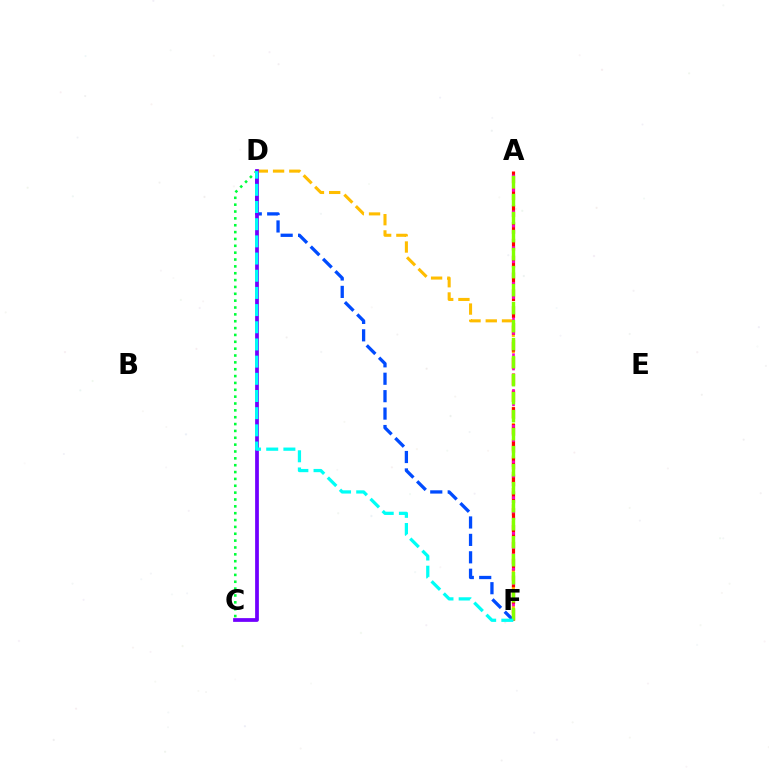{('D', 'F'): [{'color': '#ffbd00', 'line_style': 'dashed', 'thickness': 2.21}, {'color': '#004bff', 'line_style': 'dashed', 'thickness': 2.37}, {'color': '#00fff6', 'line_style': 'dashed', 'thickness': 2.33}], ('A', 'F'): [{'color': '#ff0000', 'line_style': 'dashed', 'thickness': 2.29}, {'color': '#ff00cf', 'line_style': 'dotted', 'thickness': 1.94}, {'color': '#84ff00', 'line_style': 'dashed', 'thickness': 2.45}], ('C', 'D'): [{'color': '#00ff39', 'line_style': 'dotted', 'thickness': 1.86}, {'color': '#7200ff', 'line_style': 'solid', 'thickness': 2.7}]}